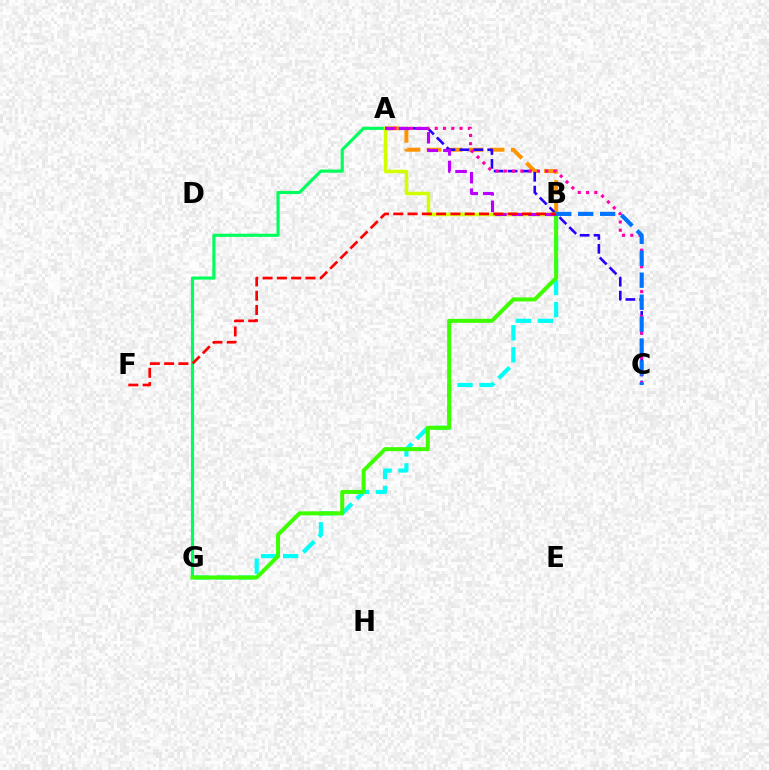{('A', 'B'): [{'color': '#ff9400', 'line_style': 'dashed', 'thickness': 2.86}, {'color': '#d1ff00', 'line_style': 'solid', 'thickness': 2.52}, {'color': '#b900ff', 'line_style': 'dashed', 'thickness': 2.25}], ('A', 'C'): [{'color': '#2500ff', 'line_style': 'dashed', 'thickness': 1.89}, {'color': '#ff00ac', 'line_style': 'dotted', 'thickness': 2.25}], ('A', 'G'): [{'color': '#00ff5c', 'line_style': 'solid', 'thickness': 2.27}], ('B', 'G'): [{'color': '#00fff6', 'line_style': 'dashed', 'thickness': 2.99}, {'color': '#3dff00', 'line_style': 'solid', 'thickness': 2.88}], ('B', 'C'): [{'color': '#0074ff', 'line_style': 'dashed', 'thickness': 2.98}], ('B', 'F'): [{'color': '#ff0000', 'line_style': 'dashed', 'thickness': 1.94}]}